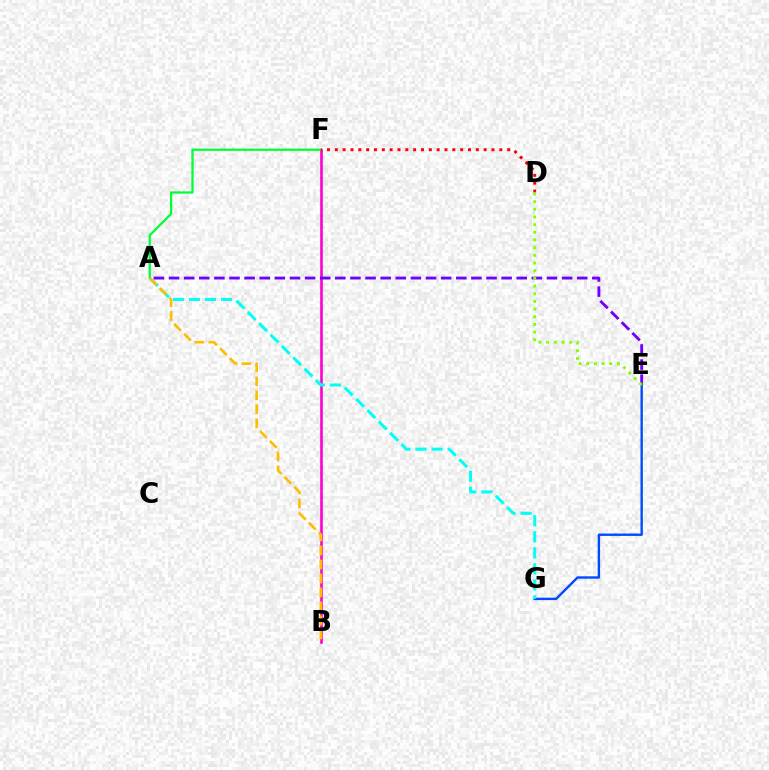{('B', 'F'): [{'color': '#ff00cf', 'line_style': 'solid', 'thickness': 1.89}], ('A', 'F'): [{'color': '#00ff39', 'line_style': 'solid', 'thickness': 1.64}], ('E', 'G'): [{'color': '#004bff', 'line_style': 'solid', 'thickness': 1.72}], ('A', 'G'): [{'color': '#00fff6', 'line_style': 'dashed', 'thickness': 2.18}], ('A', 'E'): [{'color': '#7200ff', 'line_style': 'dashed', 'thickness': 2.05}], ('D', 'F'): [{'color': '#ff0000', 'line_style': 'dotted', 'thickness': 2.13}], ('D', 'E'): [{'color': '#84ff00', 'line_style': 'dotted', 'thickness': 2.09}], ('A', 'B'): [{'color': '#ffbd00', 'line_style': 'dashed', 'thickness': 1.9}]}